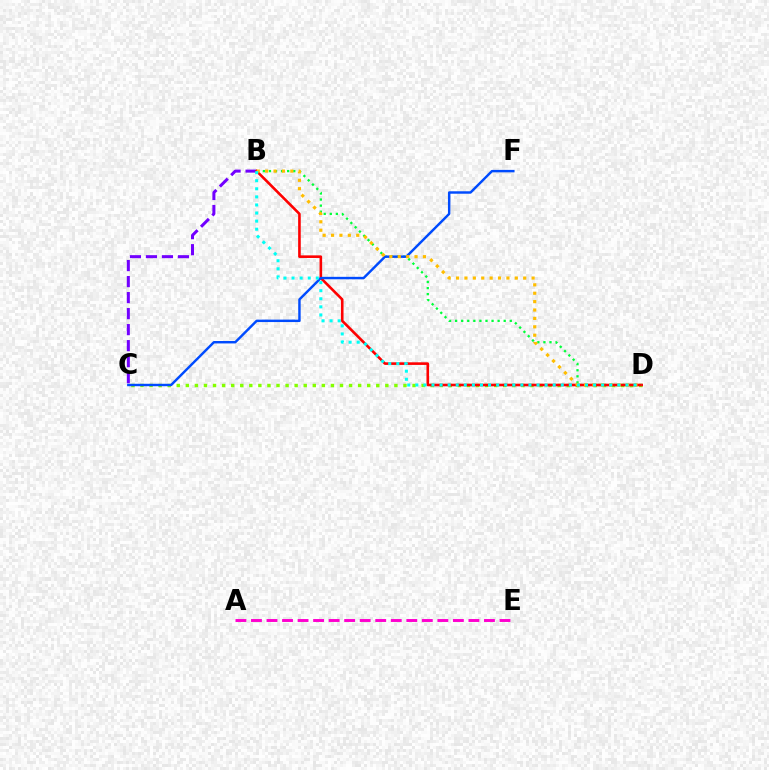{('B', 'D'): [{'color': '#00ff39', 'line_style': 'dotted', 'thickness': 1.65}, {'color': '#ff0000', 'line_style': 'solid', 'thickness': 1.88}, {'color': '#ffbd00', 'line_style': 'dotted', 'thickness': 2.28}, {'color': '#00fff6', 'line_style': 'dotted', 'thickness': 2.2}], ('B', 'C'): [{'color': '#7200ff', 'line_style': 'dashed', 'thickness': 2.18}], ('C', 'D'): [{'color': '#84ff00', 'line_style': 'dotted', 'thickness': 2.46}], ('C', 'F'): [{'color': '#004bff', 'line_style': 'solid', 'thickness': 1.76}], ('A', 'E'): [{'color': '#ff00cf', 'line_style': 'dashed', 'thickness': 2.11}]}